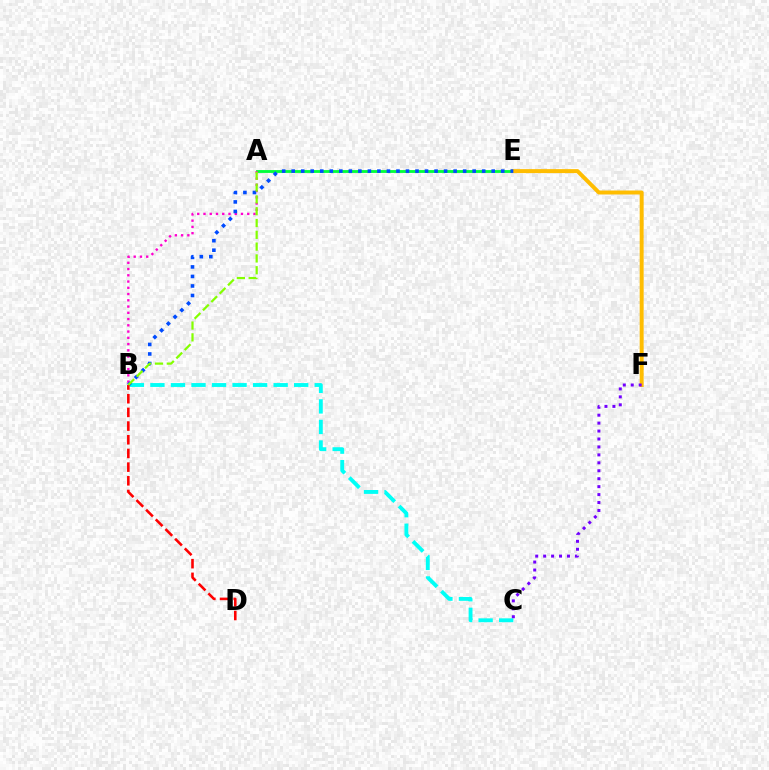{('B', 'C'): [{'color': '#00fff6', 'line_style': 'dashed', 'thickness': 2.79}], ('A', 'E'): [{'color': '#00ff39', 'line_style': 'solid', 'thickness': 2.04}], ('A', 'B'): [{'color': '#ff00cf', 'line_style': 'dotted', 'thickness': 1.7}, {'color': '#84ff00', 'line_style': 'dashed', 'thickness': 1.6}], ('E', 'F'): [{'color': '#ffbd00', 'line_style': 'solid', 'thickness': 2.85}], ('B', 'E'): [{'color': '#004bff', 'line_style': 'dotted', 'thickness': 2.59}], ('B', 'D'): [{'color': '#ff0000', 'line_style': 'dashed', 'thickness': 1.86}], ('C', 'F'): [{'color': '#7200ff', 'line_style': 'dotted', 'thickness': 2.16}]}